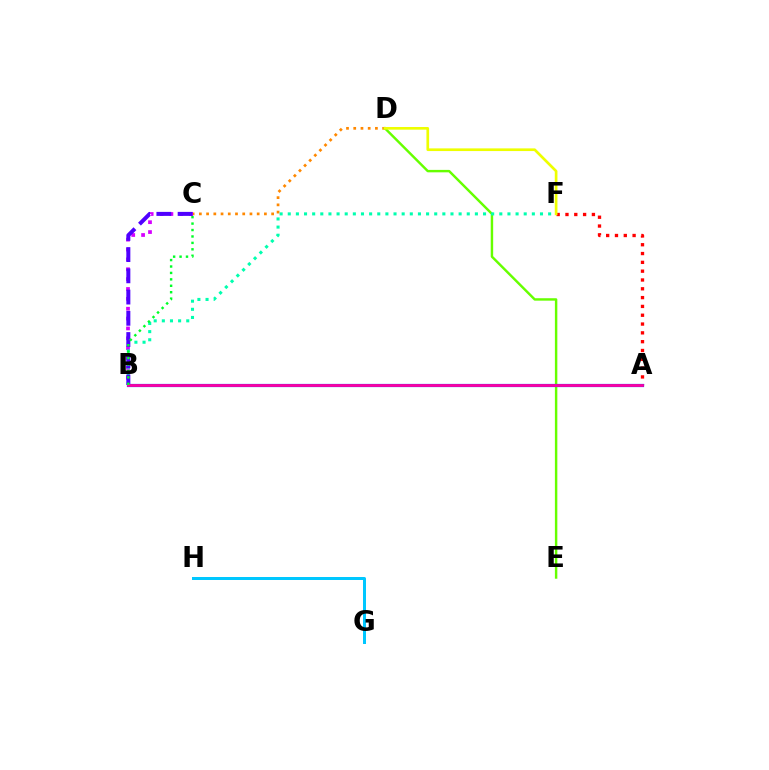{('C', 'D'): [{'color': '#ff8800', 'line_style': 'dotted', 'thickness': 1.96}], ('A', 'F'): [{'color': '#ff0000', 'line_style': 'dotted', 'thickness': 2.39}], ('G', 'H'): [{'color': '#00c7ff', 'line_style': 'solid', 'thickness': 2.16}], ('B', 'C'): [{'color': '#d600ff', 'line_style': 'dotted', 'thickness': 2.68}, {'color': '#4f00ff', 'line_style': 'dashed', 'thickness': 2.88}, {'color': '#00ff27', 'line_style': 'dotted', 'thickness': 1.75}], ('D', 'E'): [{'color': '#66ff00', 'line_style': 'solid', 'thickness': 1.76}], ('B', 'F'): [{'color': '#00ffaf', 'line_style': 'dotted', 'thickness': 2.21}], ('A', 'B'): [{'color': '#003fff', 'line_style': 'solid', 'thickness': 2.3}, {'color': '#ff00a0', 'line_style': 'solid', 'thickness': 1.97}], ('D', 'F'): [{'color': '#eeff00', 'line_style': 'solid', 'thickness': 1.93}]}